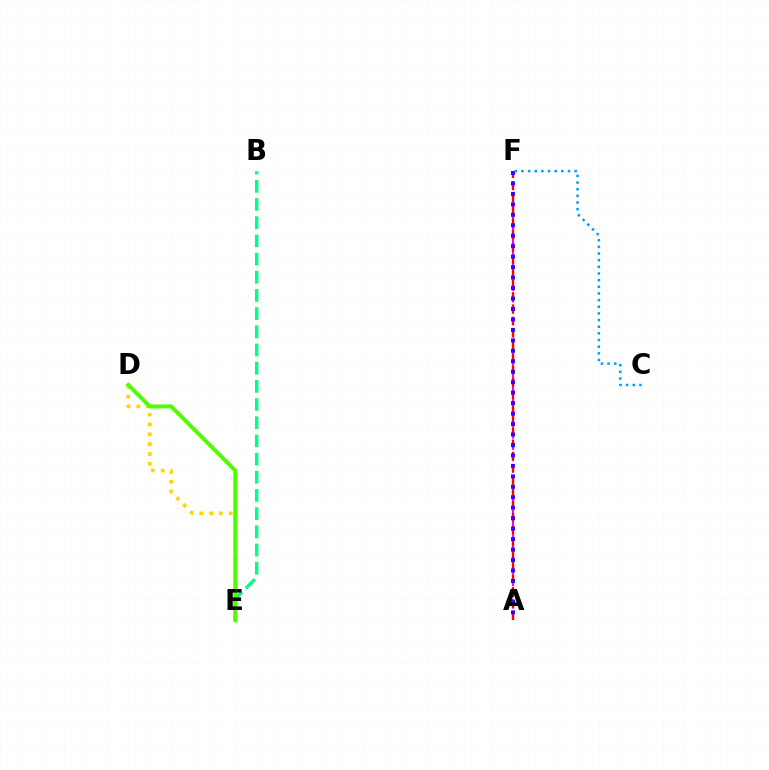{('B', 'E'): [{'color': '#00ff86', 'line_style': 'dashed', 'thickness': 2.47}], ('A', 'F'): [{'color': '#ff00ed', 'line_style': 'dashed', 'thickness': 1.54}, {'color': '#ff0000', 'line_style': 'dashed', 'thickness': 1.67}, {'color': '#3700ff', 'line_style': 'dotted', 'thickness': 2.84}], ('C', 'F'): [{'color': '#009eff', 'line_style': 'dotted', 'thickness': 1.81}], ('D', 'E'): [{'color': '#ffd500', 'line_style': 'dotted', 'thickness': 2.67}, {'color': '#4fff00', 'line_style': 'solid', 'thickness': 2.86}]}